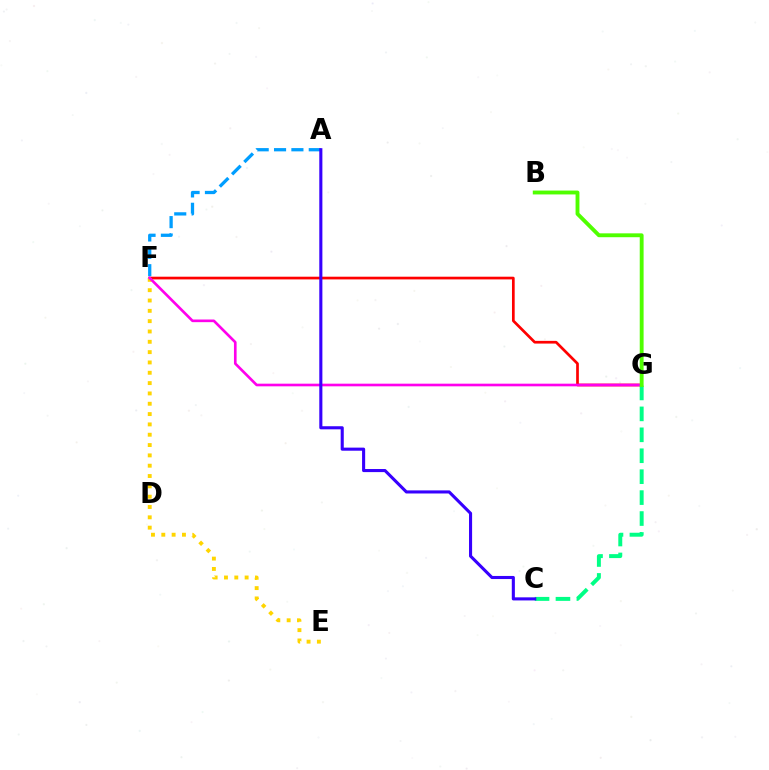{('F', 'G'): [{'color': '#ff0000', 'line_style': 'solid', 'thickness': 1.95}, {'color': '#ff00ed', 'line_style': 'solid', 'thickness': 1.91}], ('A', 'F'): [{'color': '#009eff', 'line_style': 'dashed', 'thickness': 2.36}], ('E', 'F'): [{'color': '#ffd500', 'line_style': 'dotted', 'thickness': 2.81}], ('C', 'G'): [{'color': '#00ff86', 'line_style': 'dashed', 'thickness': 2.84}], ('A', 'C'): [{'color': '#3700ff', 'line_style': 'solid', 'thickness': 2.23}], ('B', 'G'): [{'color': '#4fff00', 'line_style': 'solid', 'thickness': 2.78}]}